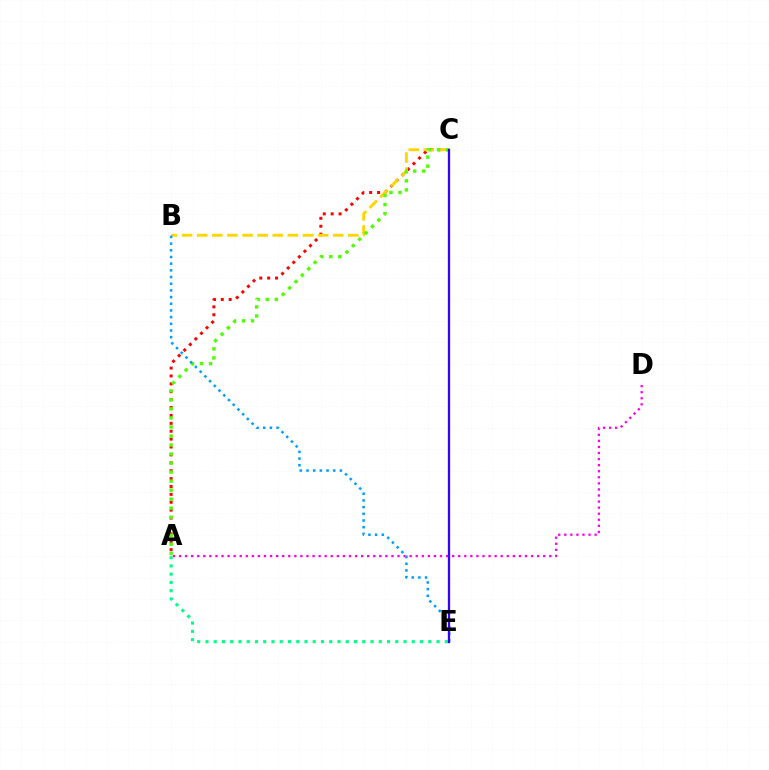{('A', 'D'): [{'color': '#ff00ed', 'line_style': 'dotted', 'thickness': 1.65}], ('A', 'C'): [{'color': '#ff0000', 'line_style': 'dotted', 'thickness': 2.14}, {'color': '#4fff00', 'line_style': 'dotted', 'thickness': 2.45}], ('A', 'E'): [{'color': '#00ff86', 'line_style': 'dotted', 'thickness': 2.24}], ('B', 'C'): [{'color': '#ffd500', 'line_style': 'dashed', 'thickness': 2.05}], ('B', 'E'): [{'color': '#009eff', 'line_style': 'dotted', 'thickness': 1.82}], ('C', 'E'): [{'color': '#3700ff', 'line_style': 'solid', 'thickness': 1.65}]}